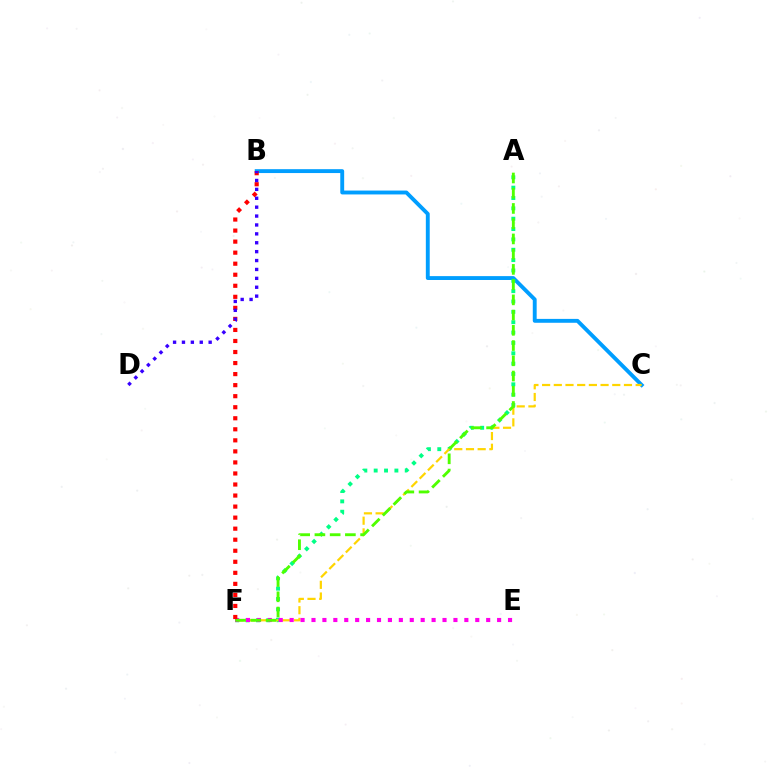{('B', 'C'): [{'color': '#009eff', 'line_style': 'solid', 'thickness': 2.79}], ('A', 'F'): [{'color': '#00ff86', 'line_style': 'dotted', 'thickness': 2.81}, {'color': '#4fff00', 'line_style': 'dashed', 'thickness': 2.07}], ('C', 'F'): [{'color': '#ffd500', 'line_style': 'dashed', 'thickness': 1.59}], ('E', 'F'): [{'color': '#ff00ed', 'line_style': 'dotted', 'thickness': 2.97}], ('B', 'F'): [{'color': '#ff0000', 'line_style': 'dotted', 'thickness': 3.0}], ('B', 'D'): [{'color': '#3700ff', 'line_style': 'dotted', 'thickness': 2.42}]}